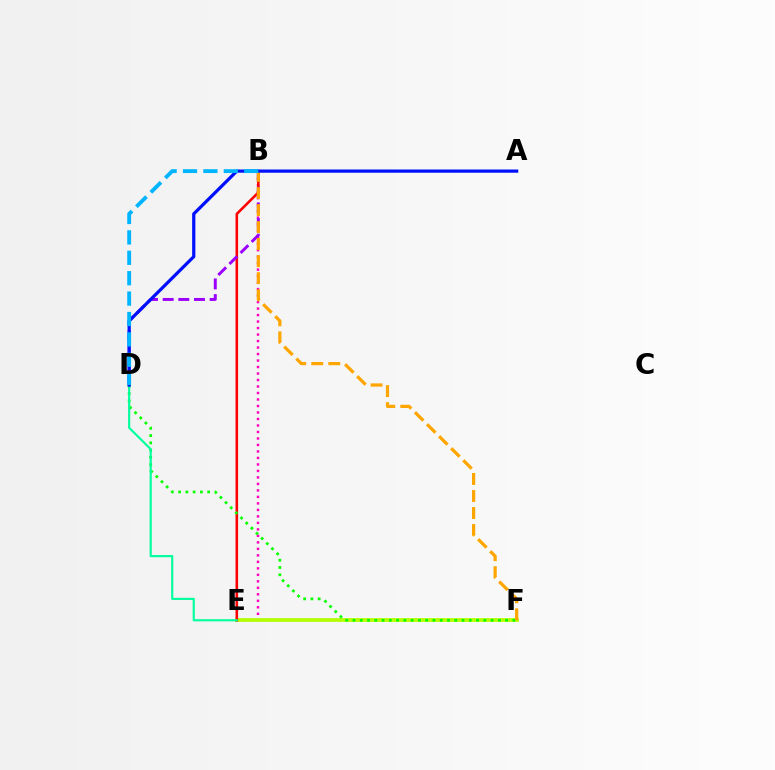{('B', 'E'): [{'color': '#ff00bd', 'line_style': 'dotted', 'thickness': 1.76}, {'color': '#ff0000', 'line_style': 'solid', 'thickness': 1.87}], ('E', 'F'): [{'color': '#b3ff00', 'line_style': 'solid', 'thickness': 2.69}], ('B', 'D'): [{'color': '#9b00ff', 'line_style': 'dashed', 'thickness': 2.13}, {'color': '#00b5ff', 'line_style': 'dashed', 'thickness': 2.77}], ('D', 'F'): [{'color': '#08ff00', 'line_style': 'dotted', 'thickness': 1.98}], ('D', 'E'): [{'color': '#00ff9d', 'line_style': 'solid', 'thickness': 1.55}], ('B', 'F'): [{'color': '#ffa500', 'line_style': 'dashed', 'thickness': 2.31}], ('A', 'D'): [{'color': '#0010ff', 'line_style': 'solid', 'thickness': 2.33}]}